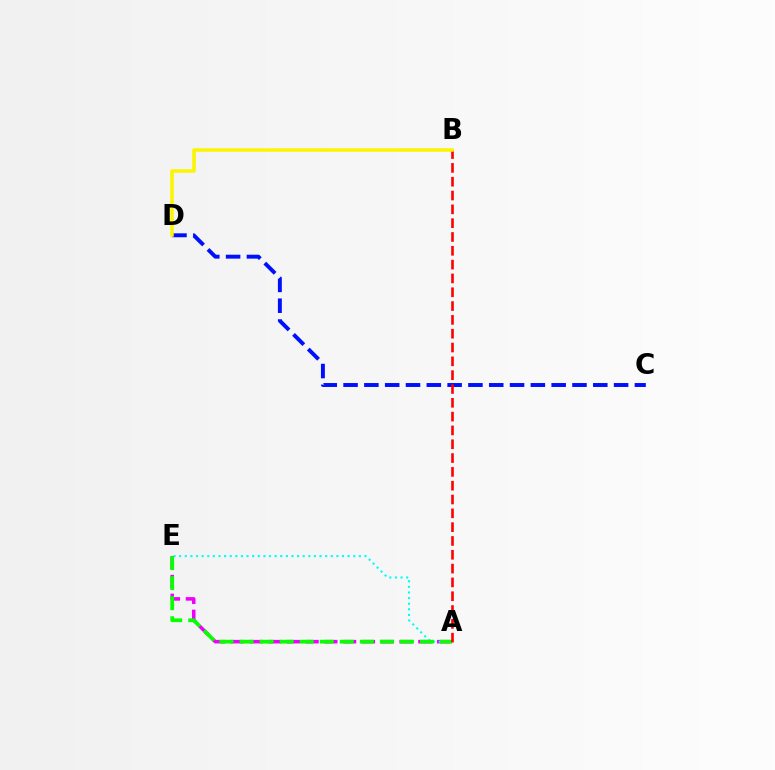{('A', 'E'): [{'color': '#ee00ff', 'line_style': 'dashed', 'thickness': 2.55}, {'color': '#00fff6', 'line_style': 'dotted', 'thickness': 1.53}, {'color': '#08ff00', 'line_style': 'dashed', 'thickness': 2.72}], ('C', 'D'): [{'color': '#0010ff', 'line_style': 'dashed', 'thickness': 2.83}], ('A', 'B'): [{'color': '#ff0000', 'line_style': 'dashed', 'thickness': 1.88}], ('B', 'D'): [{'color': '#fcf500', 'line_style': 'solid', 'thickness': 2.52}]}